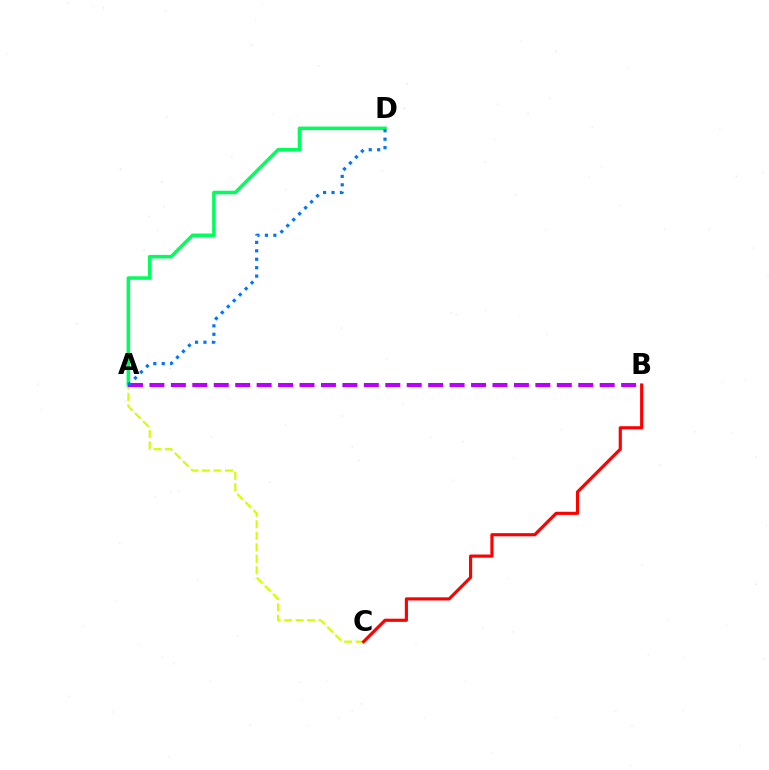{('A', 'C'): [{'color': '#d1ff00', 'line_style': 'dashed', 'thickness': 1.56}], ('A', 'D'): [{'color': '#00ff5c', 'line_style': 'solid', 'thickness': 2.53}, {'color': '#0074ff', 'line_style': 'dotted', 'thickness': 2.29}], ('B', 'C'): [{'color': '#ff0000', 'line_style': 'solid', 'thickness': 2.26}], ('A', 'B'): [{'color': '#b900ff', 'line_style': 'dashed', 'thickness': 2.91}]}